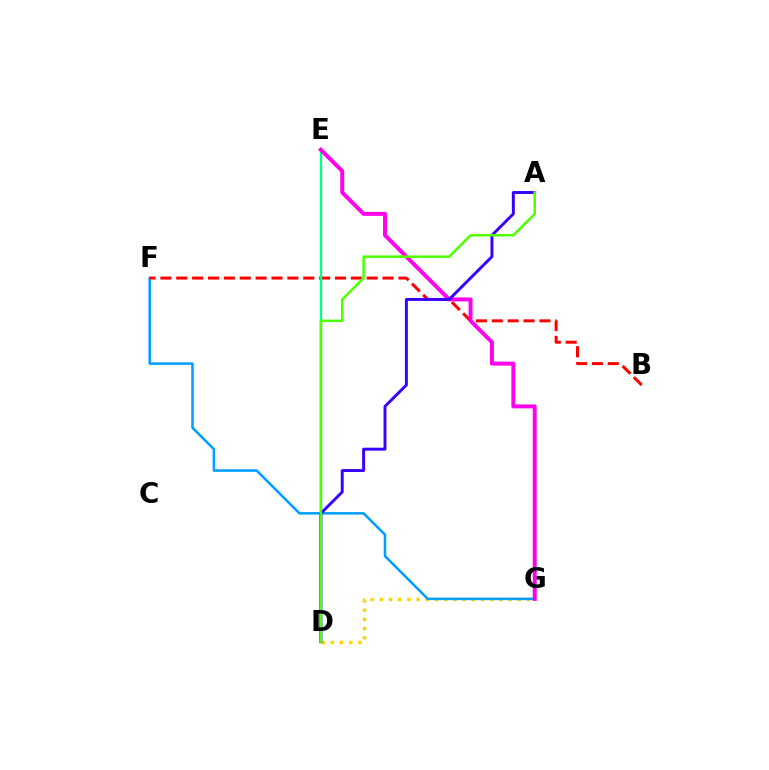{('D', 'G'): [{'color': '#ffd500', 'line_style': 'dotted', 'thickness': 2.5}], ('F', 'G'): [{'color': '#009eff', 'line_style': 'solid', 'thickness': 1.83}], ('B', 'F'): [{'color': '#ff0000', 'line_style': 'dashed', 'thickness': 2.16}], ('D', 'E'): [{'color': '#00ff86', 'line_style': 'solid', 'thickness': 1.7}], ('E', 'G'): [{'color': '#ff00ed', 'line_style': 'solid', 'thickness': 2.84}], ('A', 'D'): [{'color': '#3700ff', 'line_style': 'solid', 'thickness': 2.11}, {'color': '#4fff00', 'line_style': 'solid', 'thickness': 1.79}]}